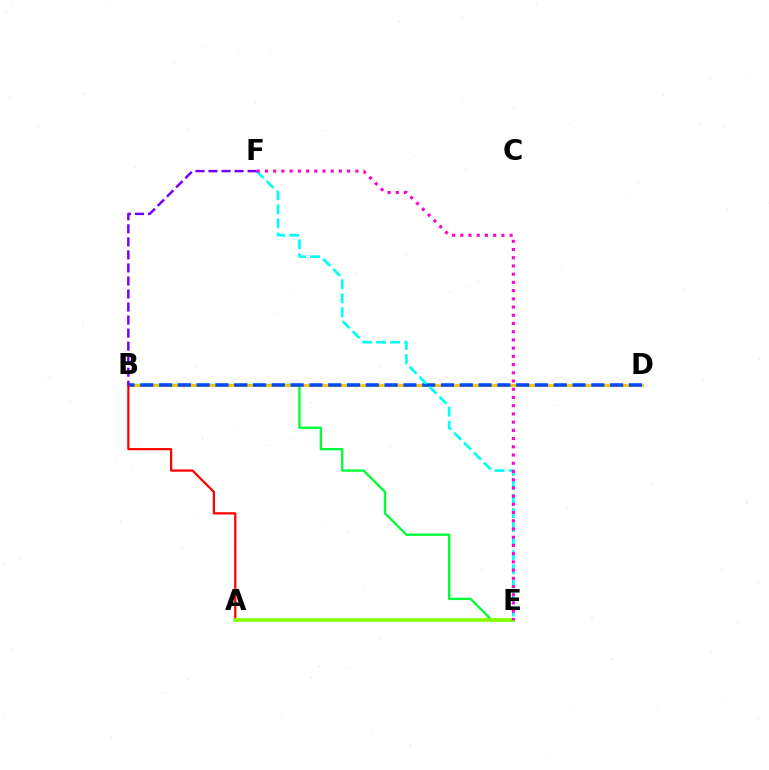{('B', 'E'): [{'color': '#00ff39', 'line_style': 'solid', 'thickness': 1.69}], ('B', 'D'): [{'color': '#ffbd00', 'line_style': 'solid', 'thickness': 1.94}, {'color': '#004bff', 'line_style': 'dashed', 'thickness': 2.55}], ('E', 'F'): [{'color': '#00fff6', 'line_style': 'dashed', 'thickness': 1.91}, {'color': '#ff00cf', 'line_style': 'dotted', 'thickness': 2.23}], ('A', 'B'): [{'color': '#ff0000', 'line_style': 'solid', 'thickness': 1.6}], ('A', 'E'): [{'color': '#84ff00', 'line_style': 'solid', 'thickness': 2.59}], ('B', 'F'): [{'color': '#7200ff', 'line_style': 'dashed', 'thickness': 1.77}]}